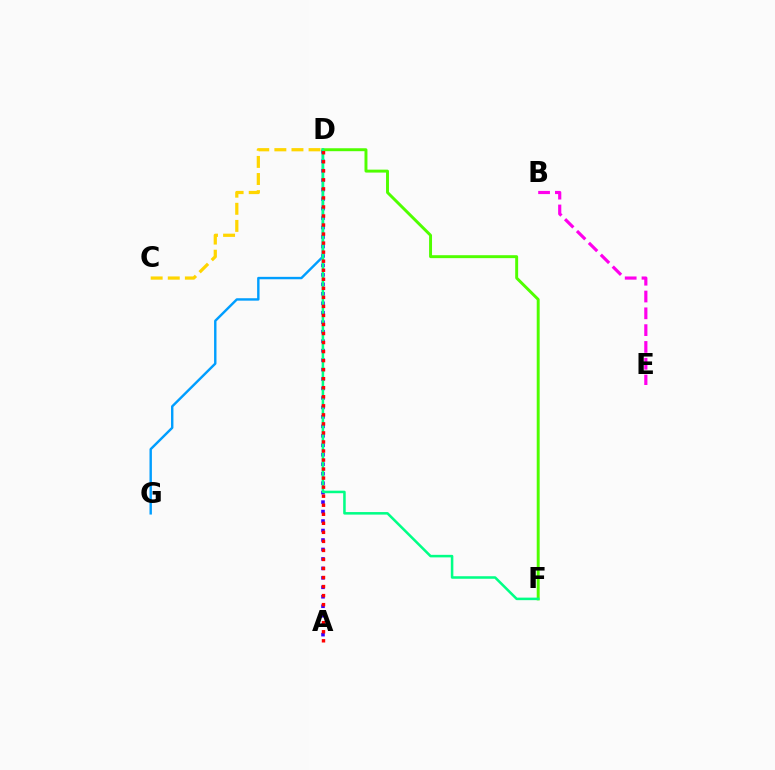{('A', 'D'): [{'color': '#3700ff', 'line_style': 'dotted', 'thickness': 2.57}, {'color': '#ff0000', 'line_style': 'dotted', 'thickness': 2.46}], ('D', 'G'): [{'color': '#009eff', 'line_style': 'solid', 'thickness': 1.74}], ('D', 'F'): [{'color': '#4fff00', 'line_style': 'solid', 'thickness': 2.12}, {'color': '#00ff86', 'line_style': 'solid', 'thickness': 1.83}], ('C', 'D'): [{'color': '#ffd500', 'line_style': 'dashed', 'thickness': 2.32}], ('B', 'E'): [{'color': '#ff00ed', 'line_style': 'dashed', 'thickness': 2.28}]}